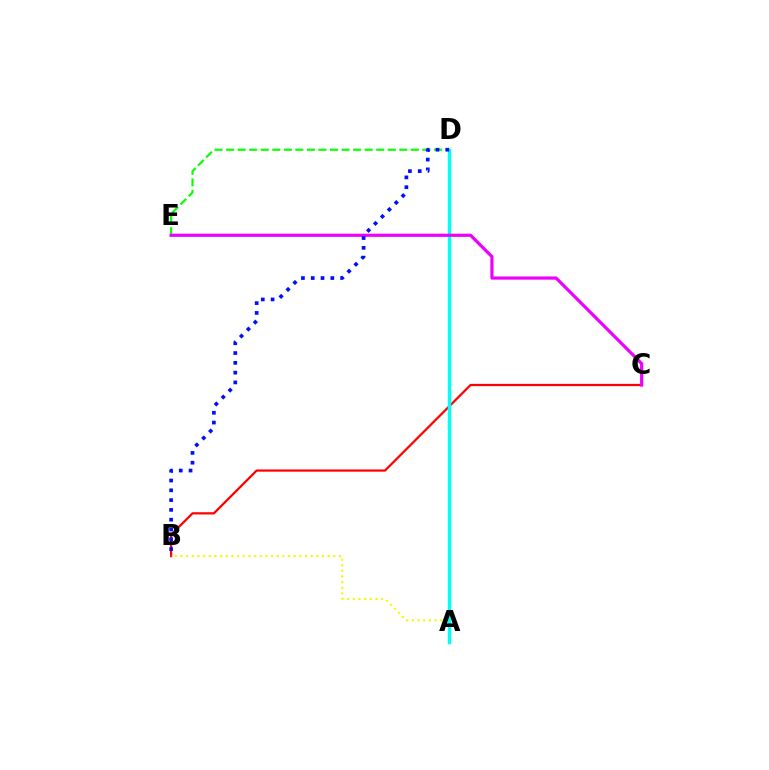{('B', 'C'): [{'color': '#ff0000', 'line_style': 'solid', 'thickness': 1.61}], ('A', 'B'): [{'color': '#fcf500', 'line_style': 'dotted', 'thickness': 1.54}], ('A', 'D'): [{'color': '#00fff6', 'line_style': 'solid', 'thickness': 2.49}], ('D', 'E'): [{'color': '#08ff00', 'line_style': 'dashed', 'thickness': 1.57}], ('C', 'E'): [{'color': '#ee00ff', 'line_style': 'solid', 'thickness': 2.29}], ('B', 'D'): [{'color': '#0010ff', 'line_style': 'dotted', 'thickness': 2.66}]}